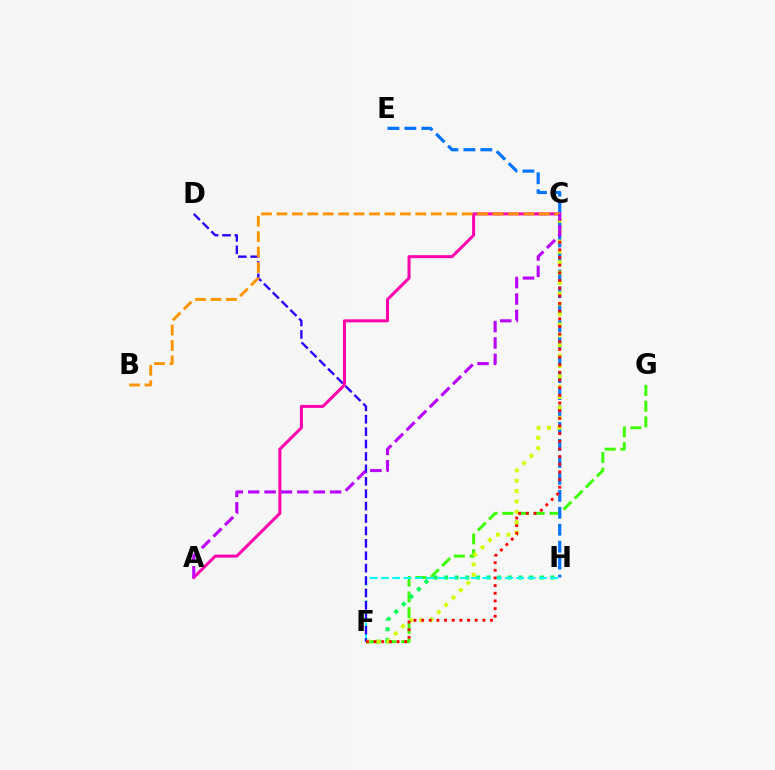{('F', 'G'): [{'color': '#3dff00', 'line_style': 'dashed', 'thickness': 2.14}], ('F', 'H'): [{'color': '#00ff5c', 'line_style': 'dotted', 'thickness': 2.89}, {'color': '#00fff6', 'line_style': 'dashed', 'thickness': 1.53}], ('D', 'F'): [{'color': '#2500ff', 'line_style': 'dashed', 'thickness': 1.69}], ('E', 'H'): [{'color': '#0074ff', 'line_style': 'dashed', 'thickness': 2.3}], ('C', 'F'): [{'color': '#d1ff00', 'line_style': 'dotted', 'thickness': 2.82}, {'color': '#ff0000', 'line_style': 'dotted', 'thickness': 2.08}], ('A', 'C'): [{'color': '#ff00ac', 'line_style': 'solid', 'thickness': 2.17}, {'color': '#b900ff', 'line_style': 'dashed', 'thickness': 2.22}], ('B', 'C'): [{'color': '#ff9400', 'line_style': 'dashed', 'thickness': 2.1}]}